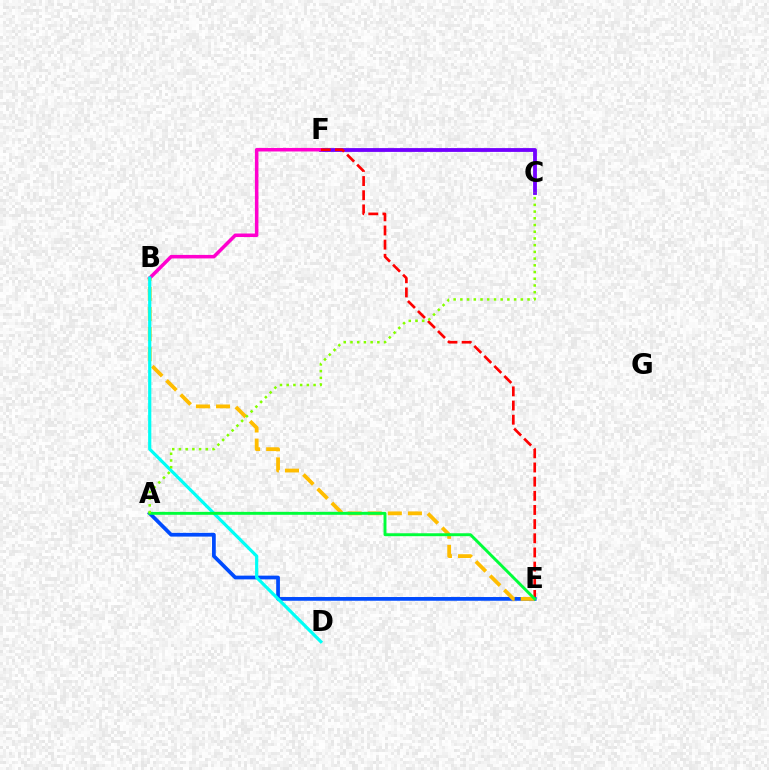{('C', 'F'): [{'color': '#7200ff', 'line_style': 'solid', 'thickness': 2.75}], ('B', 'F'): [{'color': '#ff00cf', 'line_style': 'solid', 'thickness': 2.54}], ('E', 'F'): [{'color': '#ff0000', 'line_style': 'dashed', 'thickness': 1.92}], ('A', 'E'): [{'color': '#004bff', 'line_style': 'solid', 'thickness': 2.69}, {'color': '#00ff39', 'line_style': 'solid', 'thickness': 2.11}], ('B', 'E'): [{'color': '#ffbd00', 'line_style': 'dashed', 'thickness': 2.73}], ('B', 'D'): [{'color': '#00fff6', 'line_style': 'solid', 'thickness': 2.29}], ('A', 'C'): [{'color': '#84ff00', 'line_style': 'dotted', 'thickness': 1.82}]}